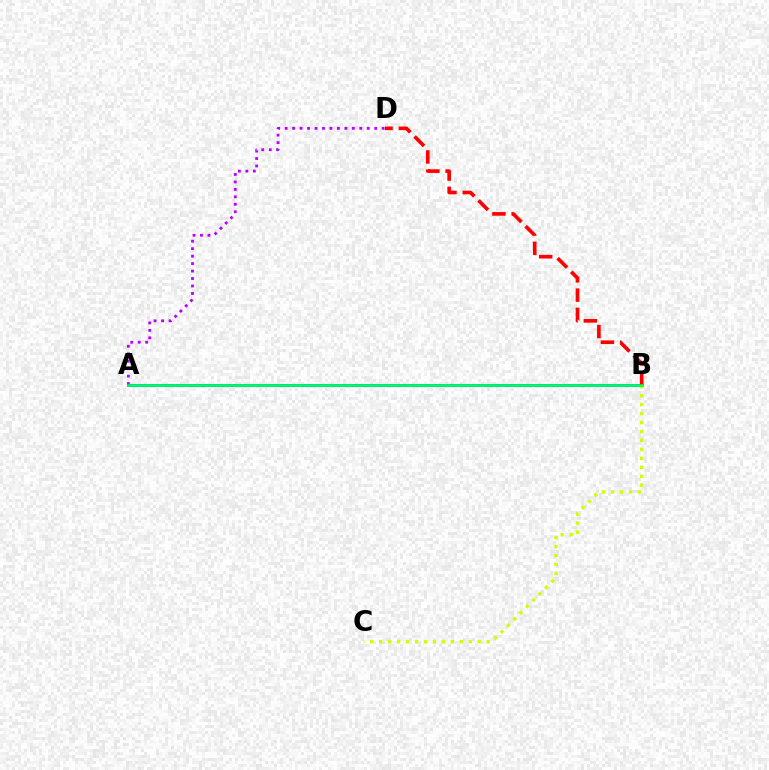{('A', 'B'): [{'color': '#0074ff', 'line_style': 'solid', 'thickness': 1.97}, {'color': '#00ff5c', 'line_style': 'solid', 'thickness': 1.82}], ('B', 'D'): [{'color': '#ff0000', 'line_style': 'dashed', 'thickness': 2.62}], ('A', 'D'): [{'color': '#b900ff', 'line_style': 'dotted', 'thickness': 2.03}], ('B', 'C'): [{'color': '#d1ff00', 'line_style': 'dotted', 'thickness': 2.43}]}